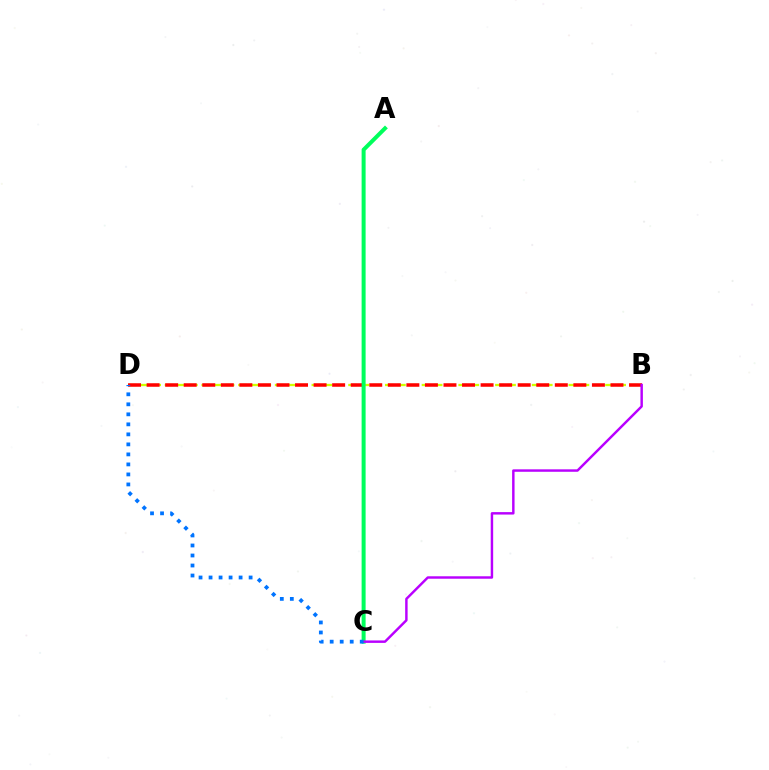{('B', 'D'): [{'color': '#d1ff00', 'line_style': 'dashed', 'thickness': 1.66}, {'color': '#ff0000', 'line_style': 'dashed', 'thickness': 2.52}], ('A', 'C'): [{'color': '#00ff5c', 'line_style': 'solid', 'thickness': 2.88}], ('B', 'C'): [{'color': '#b900ff', 'line_style': 'solid', 'thickness': 1.76}], ('C', 'D'): [{'color': '#0074ff', 'line_style': 'dotted', 'thickness': 2.72}]}